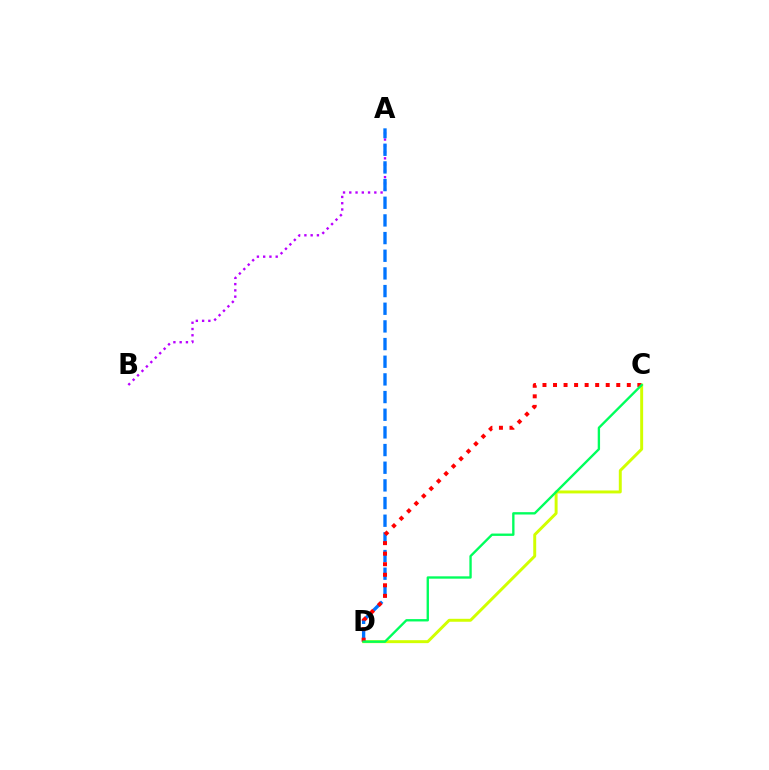{('A', 'B'): [{'color': '#b900ff', 'line_style': 'dotted', 'thickness': 1.7}], ('C', 'D'): [{'color': '#d1ff00', 'line_style': 'solid', 'thickness': 2.12}, {'color': '#ff0000', 'line_style': 'dotted', 'thickness': 2.86}, {'color': '#00ff5c', 'line_style': 'solid', 'thickness': 1.69}], ('A', 'D'): [{'color': '#0074ff', 'line_style': 'dashed', 'thickness': 2.4}]}